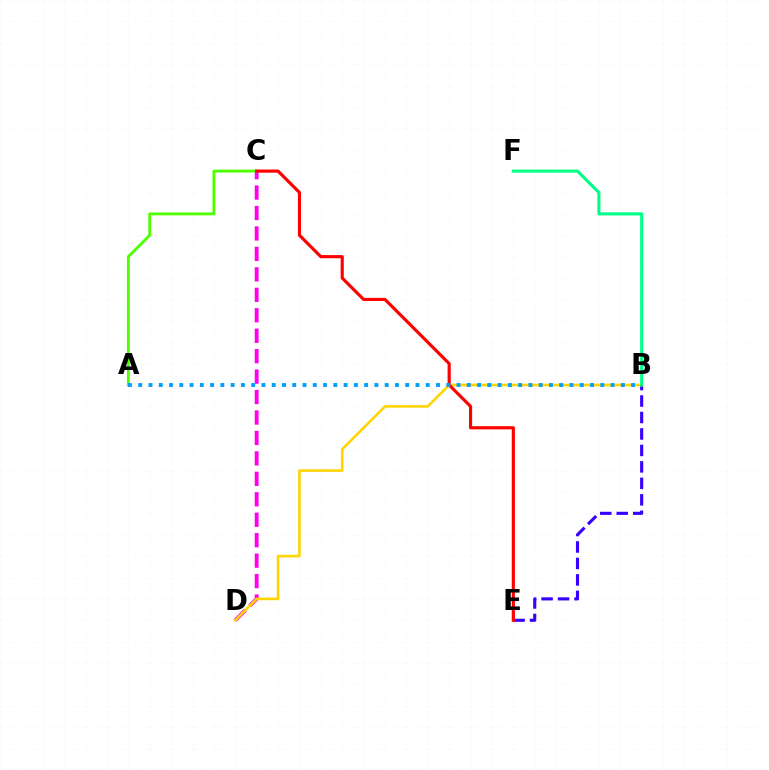{('C', 'D'): [{'color': '#ff00ed', 'line_style': 'dashed', 'thickness': 2.78}], ('A', 'C'): [{'color': '#4fff00', 'line_style': 'solid', 'thickness': 2.06}], ('B', 'E'): [{'color': '#3700ff', 'line_style': 'dashed', 'thickness': 2.24}], ('B', 'D'): [{'color': '#ffd500', 'line_style': 'solid', 'thickness': 1.88}], ('C', 'E'): [{'color': '#ff0000', 'line_style': 'solid', 'thickness': 2.26}], ('B', 'F'): [{'color': '#00ff86', 'line_style': 'solid', 'thickness': 2.22}], ('A', 'B'): [{'color': '#009eff', 'line_style': 'dotted', 'thickness': 2.79}]}